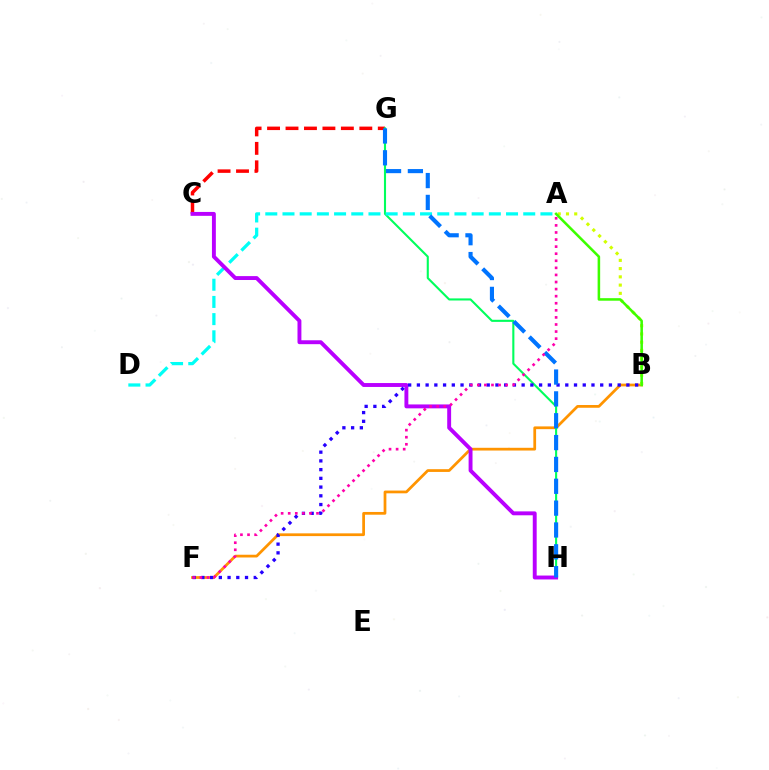{('B', 'F'): [{'color': '#ff9400', 'line_style': 'solid', 'thickness': 1.98}, {'color': '#2500ff', 'line_style': 'dotted', 'thickness': 2.37}], ('C', 'G'): [{'color': '#ff0000', 'line_style': 'dashed', 'thickness': 2.51}], ('G', 'H'): [{'color': '#00ff5c', 'line_style': 'solid', 'thickness': 1.51}, {'color': '#0074ff', 'line_style': 'dashed', 'thickness': 2.97}], ('A', 'D'): [{'color': '#00fff6', 'line_style': 'dashed', 'thickness': 2.34}], ('C', 'H'): [{'color': '#b900ff', 'line_style': 'solid', 'thickness': 2.81}], ('A', 'B'): [{'color': '#d1ff00', 'line_style': 'dotted', 'thickness': 2.24}, {'color': '#3dff00', 'line_style': 'solid', 'thickness': 1.84}], ('A', 'F'): [{'color': '#ff00ac', 'line_style': 'dotted', 'thickness': 1.92}]}